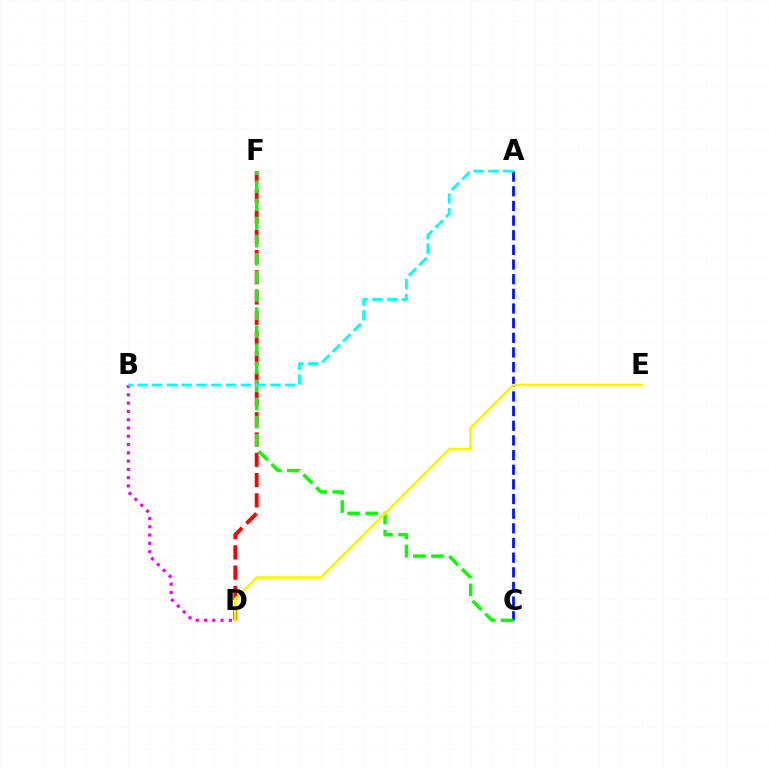{('B', 'D'): [{'color': '#ee00ff', 'line_style': 'dotted', 'thickness': 2.25}], ('D', 'F'): [{'color': '#ff0000', 'line_style': 'dashed', 'thickness': 2.76}], ('A', 'C'): [{'color': '#0010ff', 'line_style': 'dashed', 'thickness': 1.99}], ('C', 'F'): [{'color': '#08ff00', 'line_style': 'dashed', 'thickness': 2.46}], ('D', 'E'): [{'color': '#fcf500', 'line_style': 'solid', 'thickness': 1.89}], ('A', 'B'): [{'color': '#00fff6', 'line_style': 'dashed', 'thickness': 2.01}]}